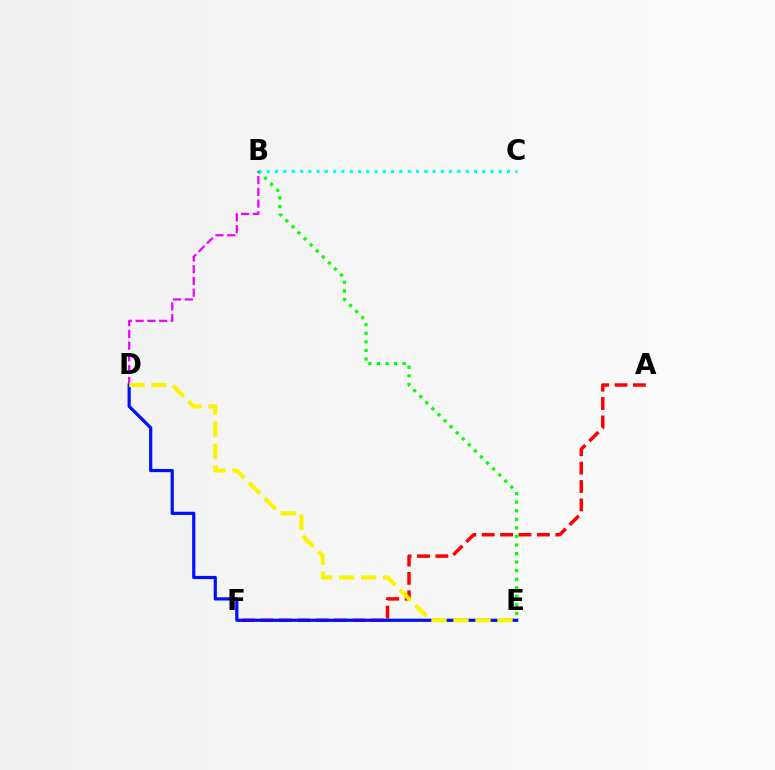{('B', 'E'): [{'color': '#08ff00', 'line_style': 'dotted', 'thickness': 2.33}], ('A', 'F'): [{'color': '#ff0000', 'line_style': 'dashed', 'thickness': 2.5}], ('B', 'C'): [{'color': '#00fff6', 'line_style': 'dotted', 'thickness': 2.25}], ('B', 'D'): [{'color': '#ee00ff', 'line_style': 'dashed', 'thickness': 1.6}], ('D', 'E'): [{'color': '#0010ff', 'line_style': 'solid', 'thickness': 2.3}, {'color': '#fcf500', 'line_style': 'dashed', 'thickness': 2.99}]}